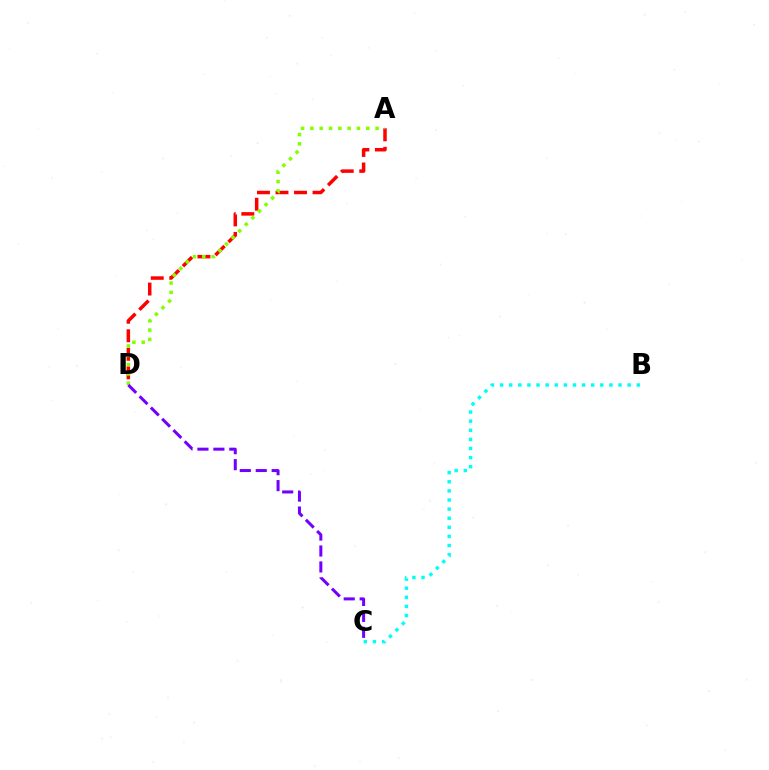{('A', 'D'): [{'color': '#ff0000', 'line_style': 'dashed', 'thickness': 2.52}, {'color': '#84ff00', 'line_style': 'dotted', 'thickness': 2.53}], ('C', 'D'): [{'color': '#7200ff', 'line_style': 'dashed', 'thickness': 2.17}], ('B', 'C'): [{'color': '#00fff6', 'line_style': 'dotted', 'thickness': 2.48}]}